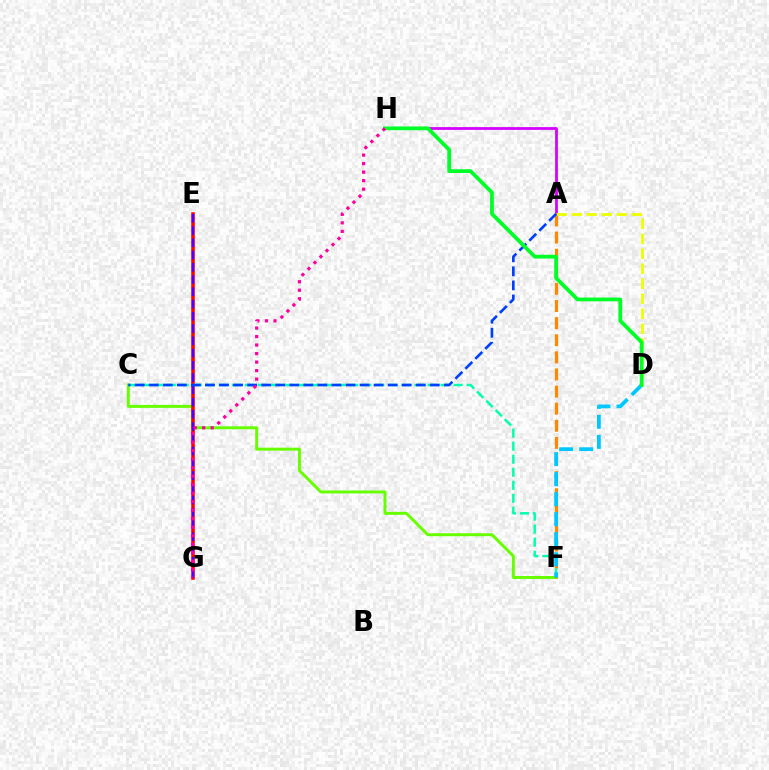{('C', 'F'): [{'color': '#66ff00', 'line_style': 'solid', 'thickness': 2.13}, {'color': '#00ffaf', 'line_style': 'dashed', 'thickness': 1.77}], ('E', 'G'): [{'color': '#ff0000', 'line_style': 'solid', 'thickness': 2.55}, {'color': '#4f00ff', 'line_style': 'dashed', 'thickness': 1.66}], ('A', 'F'): [{'color': '#ff8800', 'line_style': 'dashed', 'thickness': 2.32}], ('A', 'H'): [{'color': '#d600ff', 'line_style': 'solid', 'thickness': 1.99}], ('A', 'D'): [{'color': '#eeff00', 'line_style': 'dashed', 'thickness': 2.04}], ('A', 'C'): [{'color': '#003fff', 'line_style': 'dashed', 'thickness': 1.91}], ('D', 'F'): [{'color': '#00c7ff', 'line_style': 'dashed', 'thickness': 2.72}], ('D', 'H'): [{'color': '#00ff27', 'line_style': 'solid', 'thickness': 2.71}], ('G', 'H'): [{'color': '#ff00a0', 'line_style': 'dotted', 'thickness': 2.31}]}